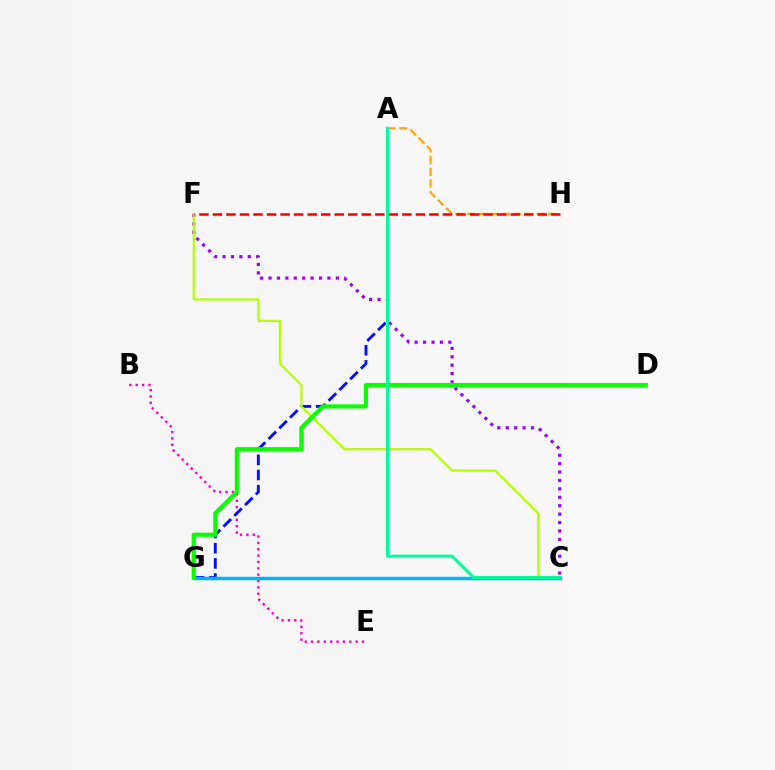{('C', 'F'): [{'color': '#9b00ff', 'line_style': 'dotted', 'thickness': 2.29}, {'color': '#b3ff00', 'line_style': 'solid', 'thickness': 1.57}], ('A', 'H'): [{'color': '#ffa500', 'line_style': 'dashed', 'thickness': 1.58}], ('B', 'E'): [{'color': '#ff00bd', 'line_style': 'dotted', 'thickness': 1.73}], ('A', 'G'): [{'color': '#0010ff', 'line_style': 'dashed', 'thickness': 2.06}], ('C', 'G'): [{'color': '#00b5ff', 'line_style': 'solid', 'thickness': 2.5}], ('F', 'H'): [{'color': '#ff0000', 'line_style': 'dashed', 'thickness': 1.84}], ('D', 'G'): [{'color': '#08ff00', 'line_style': 'solid', 'thickness': 2.96}], ('A', 'C'): [{'color': '#00ff9d', 'line_style': 'solid', 'thickness': 2.15}]}